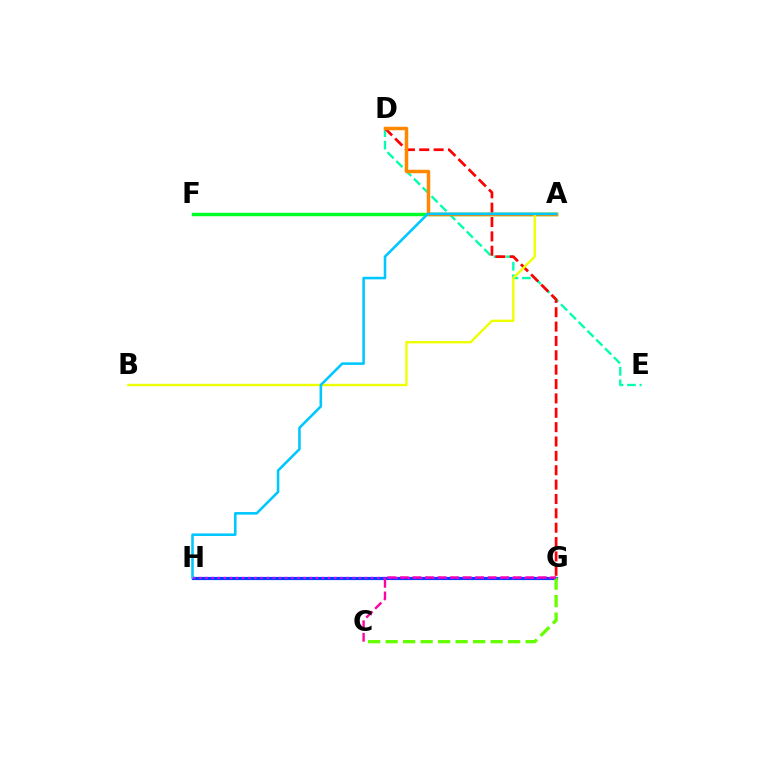{('A', 'F'): [{'color': '#00ff27', 'line_style': 'solid', 'thickness': 2.47}], ('D', 'E'): [{'color': '#00ffaf', 'line_style': 'dashed', 'thickness': 1.69}], ('G', 'H'): [{'color': '#4f00ff', 'line_style': 'solid', 'thickness': 2.17}, {'color': '#003fff', 'line_style': 'solid', 'thickness': 2.27}, {'color': '#d600ff', 'line_style': 'dotted', 'thickness': 1.67}], ('D', 'G'): [{'color': '#ff0000', 'line_style': 'dashed', 'thickness': 1.95}], ('C', 'G'): [{'color': '#66ff00', 'line_style': 'dashed', 'thickness': 2.38}, {'color': '#ff00a0', 'line_style': 'dashed', 'thickness': 1.71}], ('A', 'D'): [{'color': '#ff8800', 'line_style': 'solid', 'thickness': 2.51}], ('A', 'B'): [{'color': '#eeff00', 'line_style': 'solid', 'thickness': 1.7}], ('A', 'H'): [{'color': '#00c7ff', 'line_style': 'solid', 'thickness': 1.85}]}